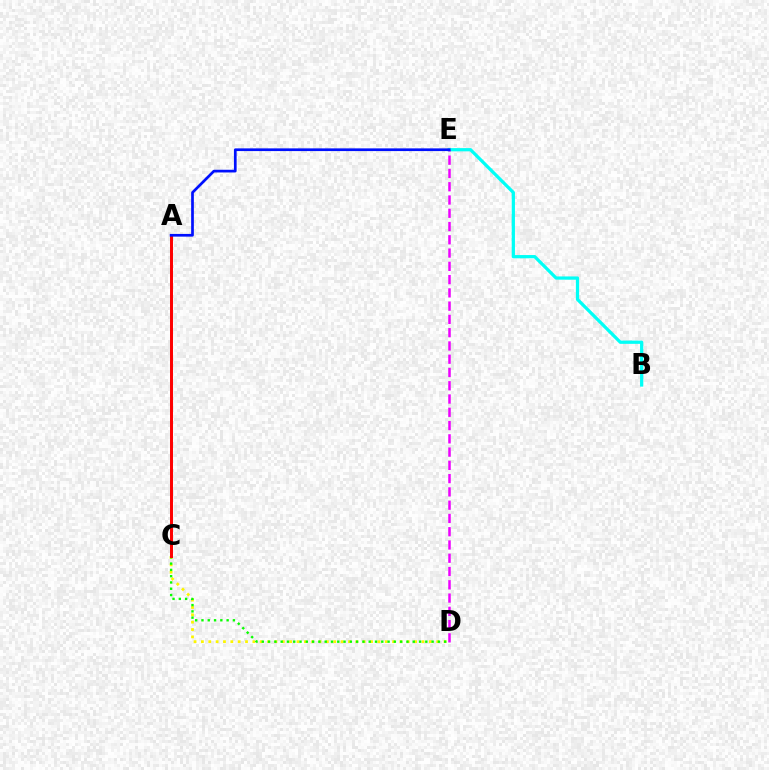{('C', 'D'): [{'color': '#fcf500', 'line_style': 'dotted', 'thickness': 2.0}, {'color': '#08ff00', 'line_style': 'dotted', 'thickness': 1.71}], ('A', 'C'): [{'color': '#ff0000', 'line_style': 'solid', 'thickness': 2.14}], ('B', 'E'): [{'color': '#00fff6', 'line_style': 'solid', 'thickness': 2.33}], ('D', 'E'): [{'color': '#ee00ff', 'line_style': 'dashed', 'thickness': 1.8}], ('A', 'E'): [{'color': '#0010ff', 'line_style': 'solid', 'thickness': 1.95}]}